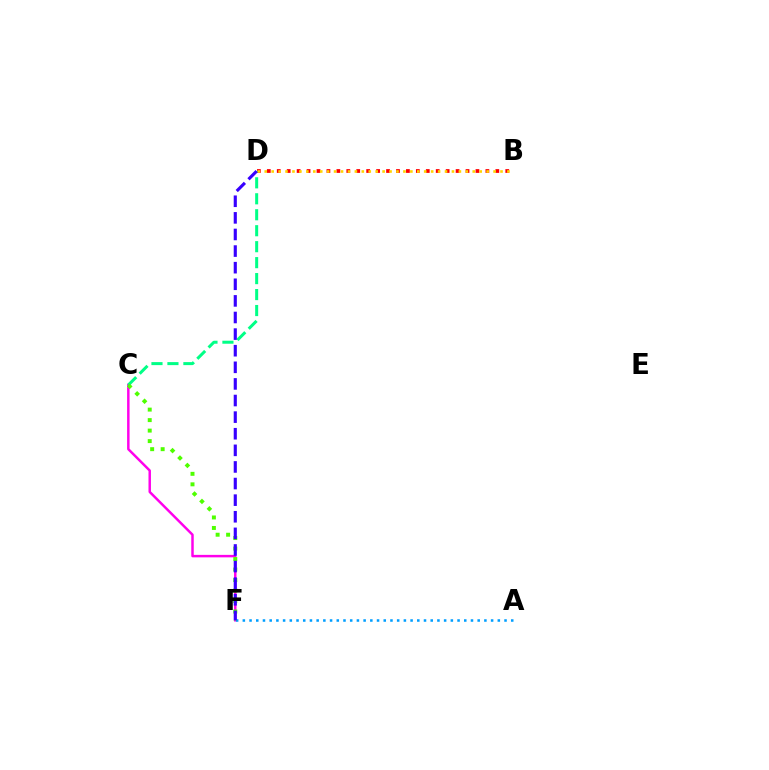{('C', 'F'): [{'color': '#ff00ed', 'line_style': 'solid', 'thickness': 1.78}, {'color': '#4fff00', 'line_style': 'dotted', 'thickness': 2.85}], ('A', 'F'): [{'color': '#009eff', 'line_style': 'dotted', 'thickness': 1.82}], ('B', 'D'): [{'color': '#ff0000', 'line_style': 'dotted', 'thickness': 2.7}, {'color': '#ffd500', 'line_style': 'dotted', 'thickness': 1.88}], ('C', 'D'): [{'color': '#00ff86', 'line_style': 'dashed', 'thickness': 2.17}], ('D', 'F'): [{'color': '#3700ff', 'line_style': 'dashed', 'thickness': 2.26}]}